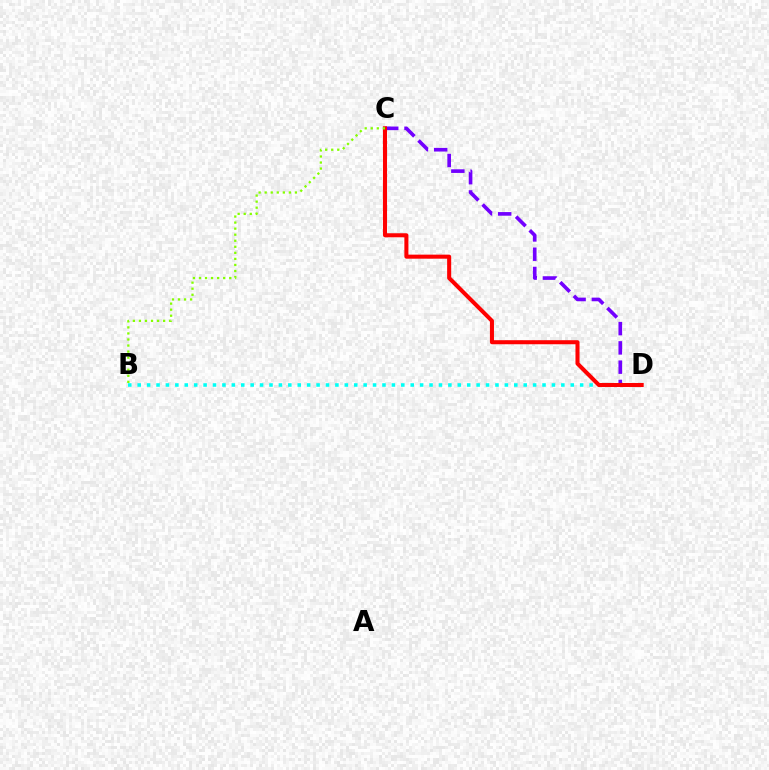{('B', 'D'): [{'color': '#00fff6', 'line_style': 'dotted', 'thickness': 2.56}], ('C', 'D'): [{'color': '#7200ff', 'line_style': 'dashed', 'thickness': 2.62}, {'color': '#ff0000', 'line_style': 'solid', 'thickness': 2.92}], ('B', 'C'): [{'color': '#84ff00', 'line_style': 'dotted', 'thickness': 1.64}]}